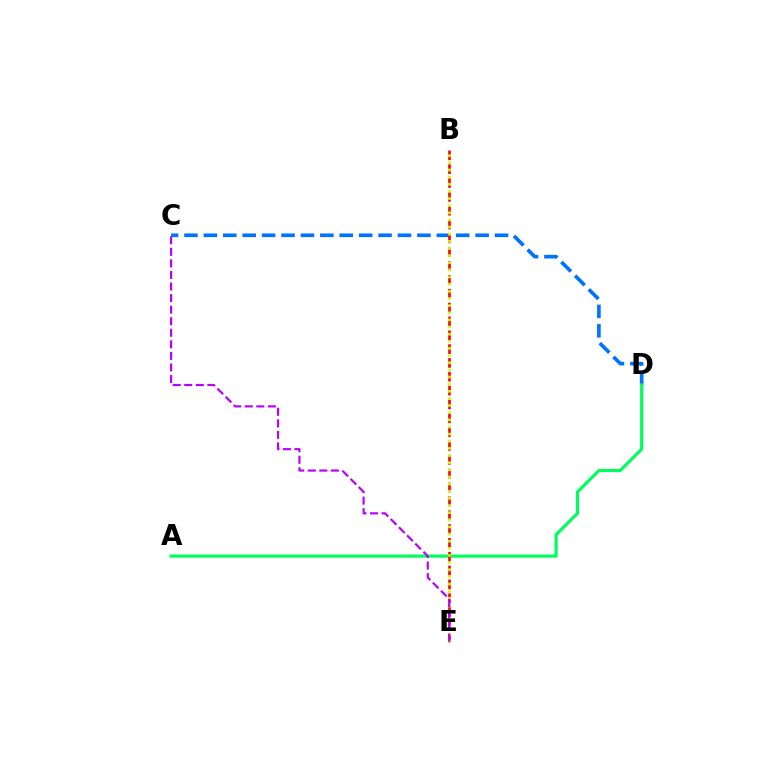{('C', 'D'): [{'color': '#0074ff', 'line_style': 'dashed', 'thickness': 2.64}], ('A', 'D'): [{'color': '#00ff5c', 'line_style': 'solid', 'thickness': 2.28}], ('B', 'E'): [{'color': '#ff0000', 'line_style': 'dashed', 'thickness': 1.88}, {'color': '#d1ff00', 'line_style': 'dotted', 'thickness': 1.94}], ('C', 'E'): [{'color': '#b900ff', 'line_style': 'dashed', 'thickness': 1.57}]}